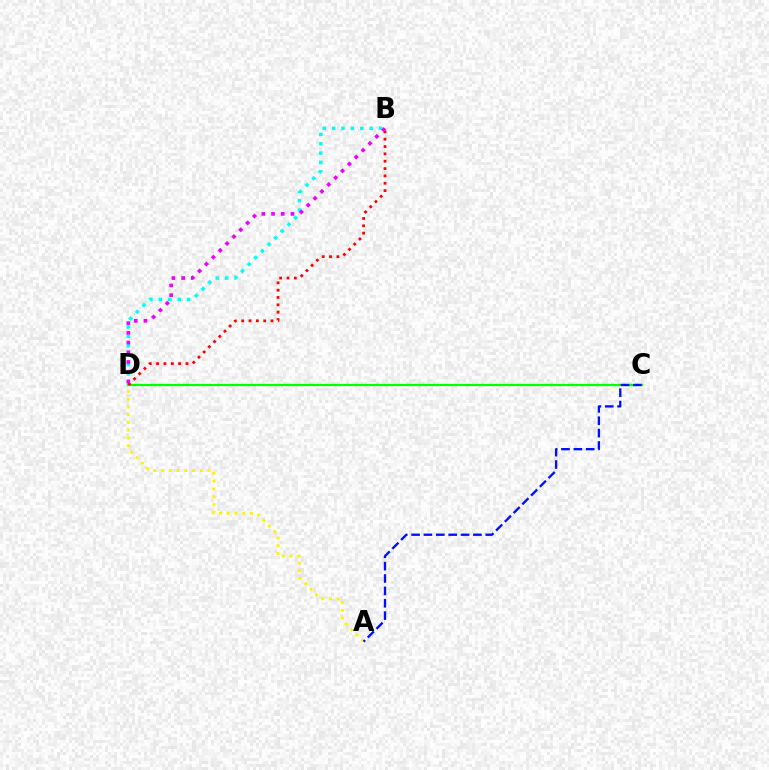{('C', 'D'): [{'color': '#08ff00', 'line_style': 'solid', 'thickness': 1.62}], ('A', 'D'): [{'color': '#fcf500', 'line_style': 'dotted', 'thickness': 2.11}], ('B', 'D'): [{'color': '#00fff6', 'line_style': 'dotted', 'thickness': 2.55}, {'color': '#ff0000', 'line_style': 'dotted', 'thickness': 2.0}, {'color': '#ee00ff', 'line_style': 'dotted', 'thickness': 2.64}], ('A', 'C'): [{'color': '#0010ff', 'line_style': 'dashed', 'thickness': 1.68}]}